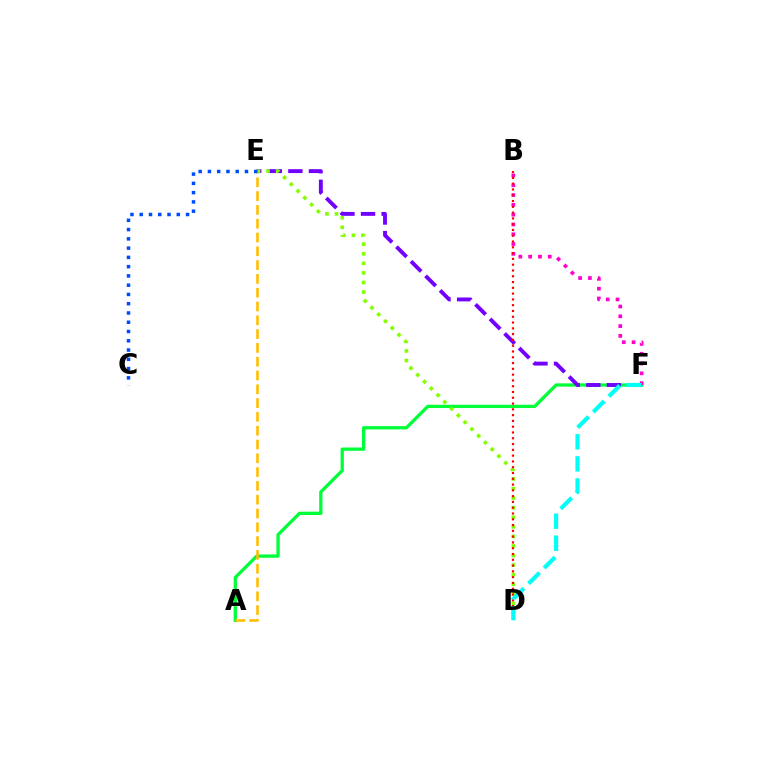{('A', 'F'): [{'color': '#00ff39', 'line_style': 'solid', 'thickness': 2.37}], ('E', 'F'): [{'color': '#7200ff', 'line_style': 'dashed', 'thickness': 2.8}], ('B', 'F'): [{'color': '#ff00cf', 'line_style': 'dotted', 'thickness': 2.66}], ('A', 'E'): [{'color': '#ffbd00', 'line_style': 'dashed', 'thickness': 1.87}], ('D', 'E'): [{'color': '#84ff00', 'line_style': 'dotted', 'thickness': 2.6}], ('C', 'E'): [{'color': '#004bff', 'line_style': 'dotted', 'thickness': 2.52}], ('B', 'D'): [{'color': '#ff0000', 'line_style': 'dotted', 'thickness': 1.57}], ('D', 'F'): [{'color': '#00fff6', 'line_style': 'dashed', 'thickness': 3.0}]}